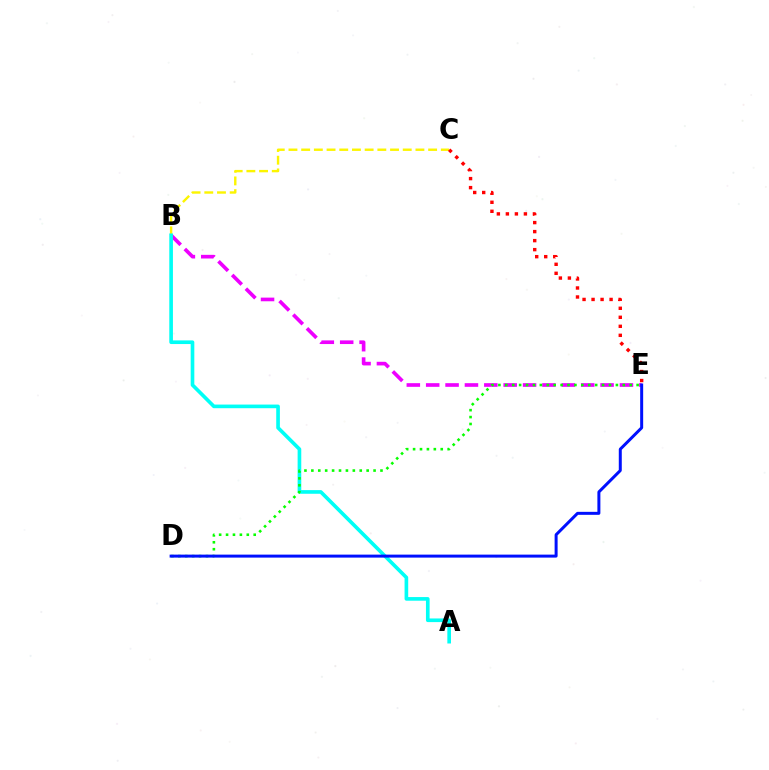{('B', 'C'): [{'color': '#fcf500', 'line_style': 'dashed', 'thickness': 1.72}], ('B', 'E'): [{'color': '#ee00ff', 'line_style': 'dashed', 'thickness': 2.63}], ('A', 'B'): [{'color': '#00fff6', 'line_style': 'solid', 'thickness': 2.63}], ('D', 'E'): [{'color': '#08ff00', 'line_style': 'dotted', 'thickness': 1.88}, {'color': '#0010ff', 'line_style': 'solid', 'thickness': 2.15}], ('C', 'E'): [{'color': '#ff0000', 'line_style': 'dotted', 'thickness': 2.45}]}